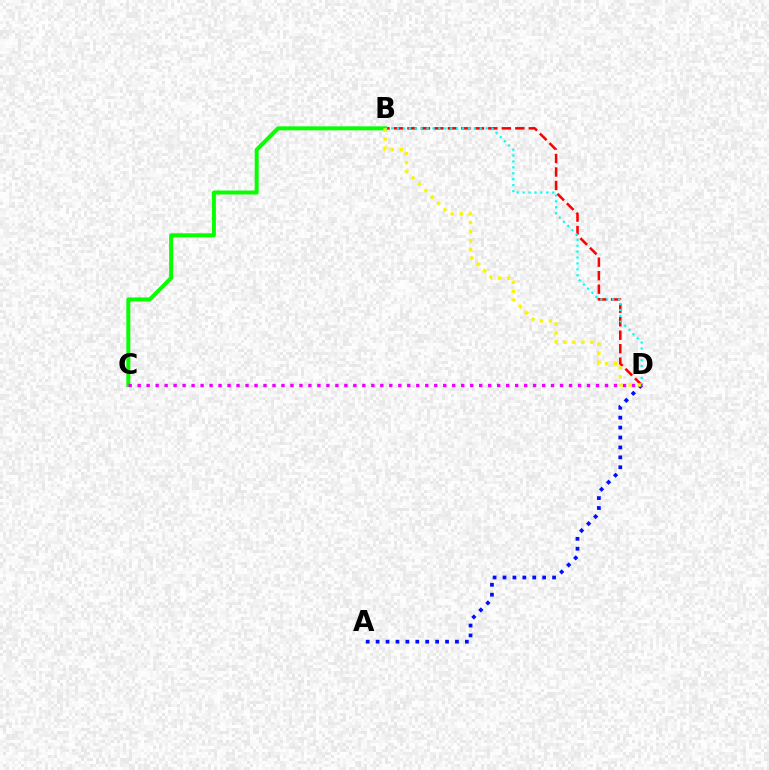{('B', 'C'): [{'color': '#08ff00', 'line_style': 'solid', 'thickness': 2.87}], ('A', 'D'): [{'color': '#0010ff', 'line_style': 'dotted', 'thickness': 2.69}], ('B', 'D'): [{'color': '#ff0000', 'line_style': 'dashed', 'thickness': 1.83}, {'color': '#00fff6', 'line_style': 'dotted', 'thickness': 1.61}, {'color': '#fcf500', 'line_style': 'dotted', 'thickness': 2.45}], ('C', 'D'): [{'color': '#ee00ff', 'line_style': 'dotted', 'thickness': 2.44}]}